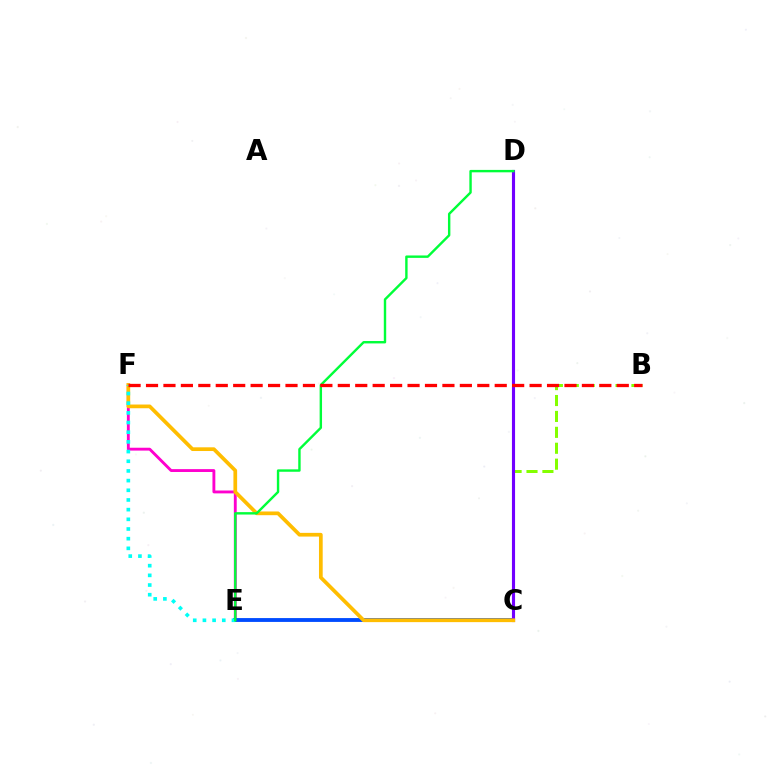{('B', 'C'): [{'color': '#84ff00', 'line_style': 'dashed', 'thickness': 2.16}], ('E', 'F'): [{'color': '#ff00cf', 'line_style': 'solid', 'thickness': 2.07}, {'color': '#00fff6', 'line_style': 'dotted', 'thickness': 2.63}], ('C', 'E'): [{'color': '#004bff', 'line_style': 'solid', 'thickness': 2.77}], ('C', 'D'): [{'color': '#7200ff', 'line_style': 'solid', 'thickness': 2.24}], ('C', 'F'): [{'color': '#ffbd00', 'line_style': 'solid', 'thickness': 2.67}], ('D', 'E'): [{'color': '#00ff39', 'line_style': 'solid', 'thickness': 1.73}], ('B', 'F'): [{'color': '#ff0000', 'line_style': 'dashed', 'thickness': 2.37}]}